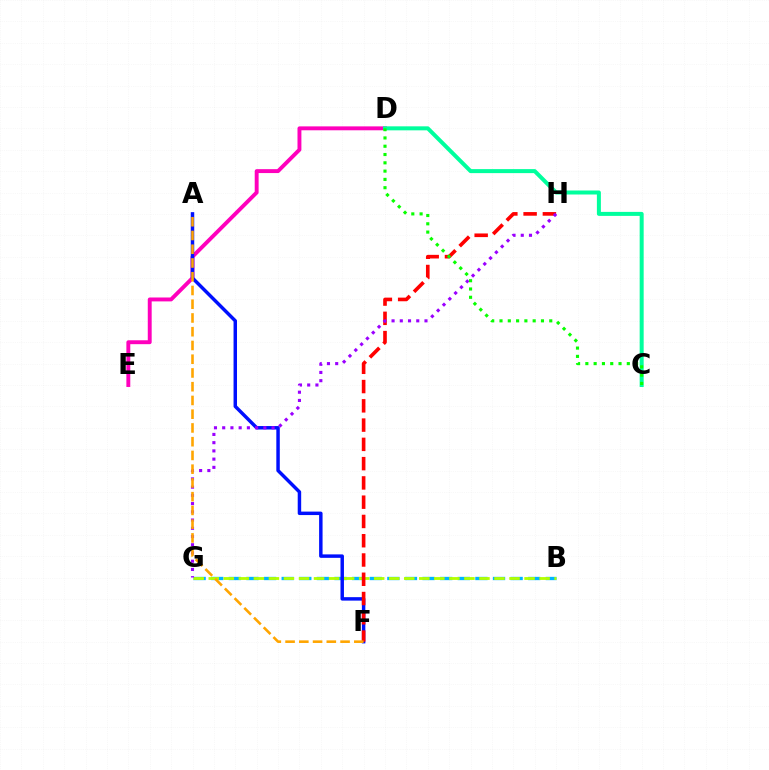{('D', 'E'): [{'color': '#ff00bd', 'line_style': 'solid', 'thickness': 2.81}], ('B', 'G'): [{'color': '#00b5ff', 'line_style': 'dashed', 'thickness': 2.39}, {'color': '#b3ff00', 'line_style': 'dashed', 'thickness': 2.04}], ('A', 'F'): [{'color': '#0010ff', 'line_style': 'solid', 'thickness': 2.49}, {'color': '#ffa500', 'line_style': 'dashed', 'thickness': 1.87}], ('C', 'D'): [{'color': '#00ff9d', 'line_style': 'solid', 'thickness': 2.88}, {'color': '#08ff00', 'line_style': 'dotted', 'thickness': 2.25}], ('F', 'H'): [{'color': '#ff0000', 'line_style': 'dashed', 'thickness': 2.62}], ('G', 'H'): [{'color': '#9b00ff', 'line_style': 'dotted', 'thickness': 2.24}]}